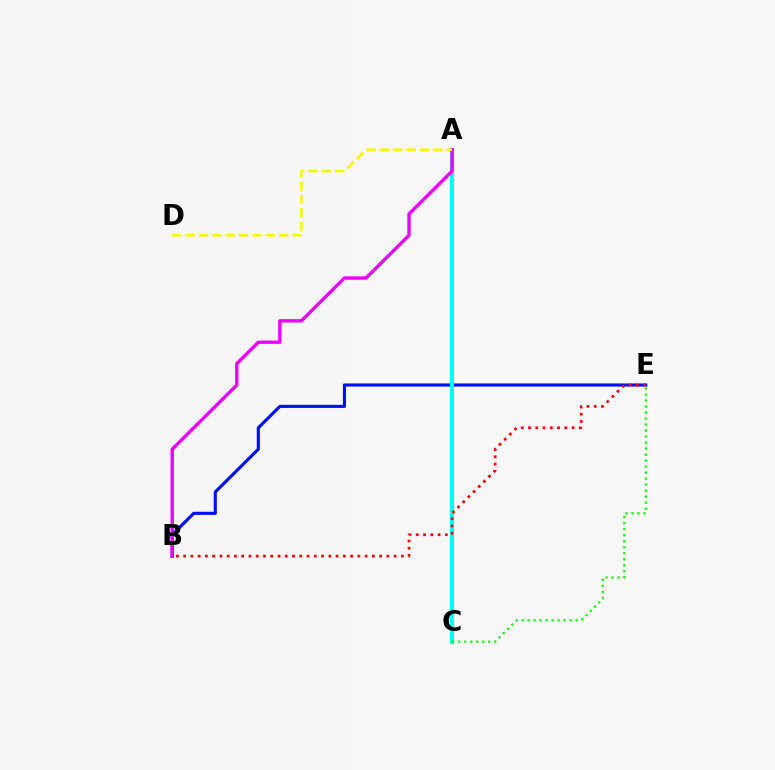{('B', 'E'): [{'color': '#0010ff', 'line_style': 'solid', 'thickness': 2.25}, {'color': '#ff0000', 'line_style': 'dotted', 'thickness': 1.97}], ('A', 'C'): [{'color': '#00fff6', 'line_style': 'solid', 'thickness': 2.87}], ('A', 'B'): [{'color': '#ee00ff', 'line_style': 'solid', 'thickness': 2.42}], ('A', 'D'): [{'color': '#fcf500', 'line_style': 'dashed', 'thickness': 1.81}], ('C', 'E'): [{'color': '#08ff00', 'line_style': 'dotted', 'thickness': 1.63}]}